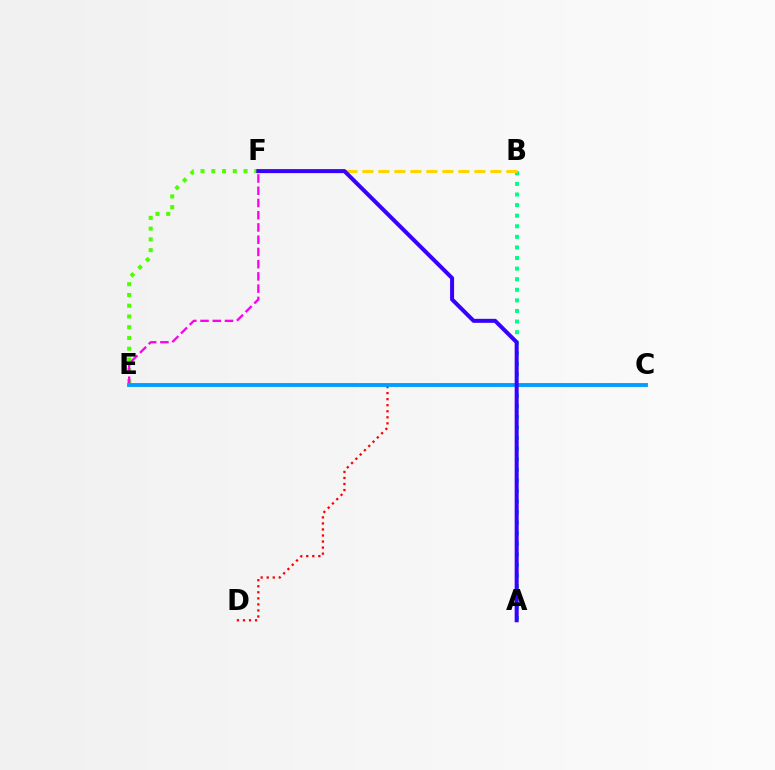{('A', 'B'): [{'color': '#00ff86', 'line_style': 'dotted', 'thickness': 2.88}], ('C', 'D'): [{'color': '#ff0000', 'line_style': 'dotted', 'thickness': 1.64}], ('E', 'F'): [{'color': '#4fff00', 'line_style': 'dotted', 'thickness': 2.92}, {'color': '#ff00ed', 'line_style': 'dashed', 'thickness': 1.66}], ('B', 'F'): [{'color': '#ffd500', 'line_style': 'dashed', 'thickness': 2.17}], ('C', 'E'): [{'color': '#009eff', 'line_style': 'solid', 'thickness': 2.78}], ('A', 'F'): [{'color': '#3700ff', 'line_style': 'solid', 'thickness': 2.88}]}